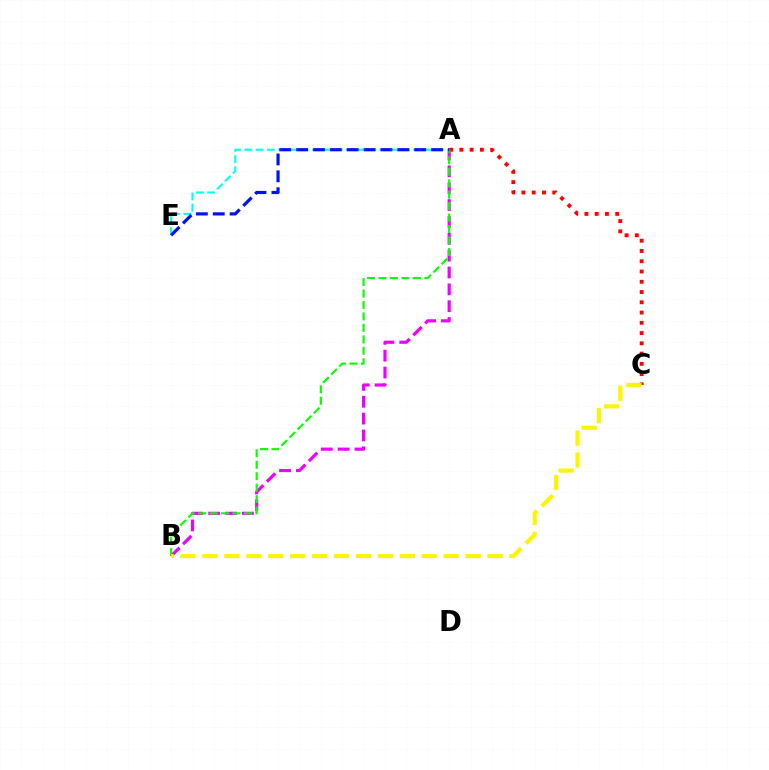{('A', 'B'): [{'color': '#ee00ff', 'line_style': 'dashed', 'thickness': 2.29}, {'color': '#08ff00', 'line_style': 'dashed', 'thickness': 1.56}], ('A', 'C'): [{'color': '#ff0000', 'line_style': 'dotted', 'thickness': 2.79}], ('B', 'C'): [{'color': '#fcf500', 'line_style': 'dashed', 'thickness': 2.98}], ('A', 'E'): [{'color': '#00fff6', 'line_style': 'dashed', 'thickness': 1.53}, {'color': '#0010ff', 'line_style': 'dashed', 'thickness': 2.29}]}